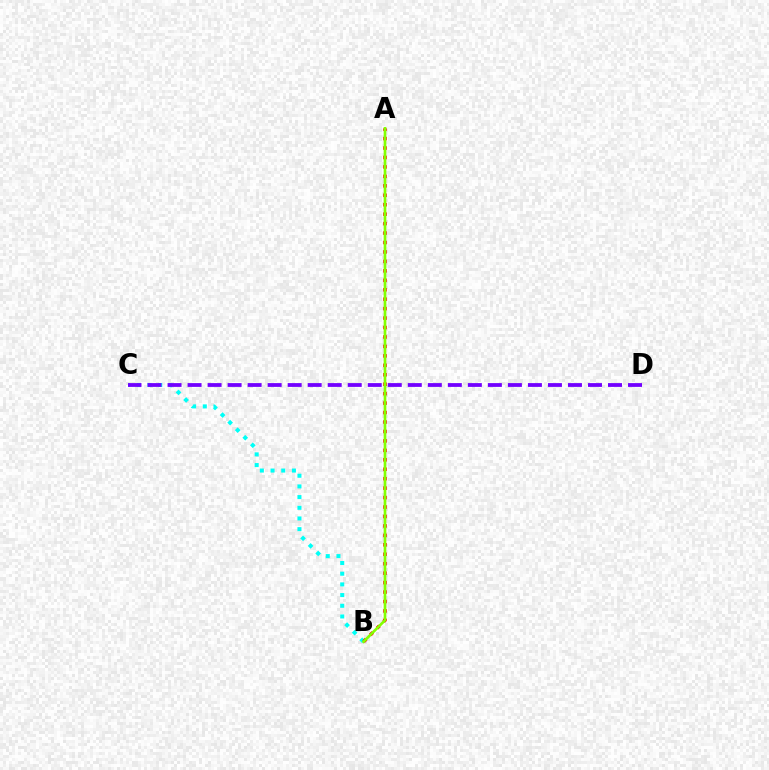{('B', 'C'): [{'color': '#00fff6', 'line_style': 'dotted', 'thickness': 2.9}], ('A', 'B'): [{'color': '#ff0000', 'line_style': 'dotted', 'thickness': 2.57}, {'color': '#84ff00', 'line_style': 'solid', 'thickness': 1.93}], ('C', 'D'): [{'color': '#7200ff', 'line_style': 'dashed', 'thickness': 2.72}]}